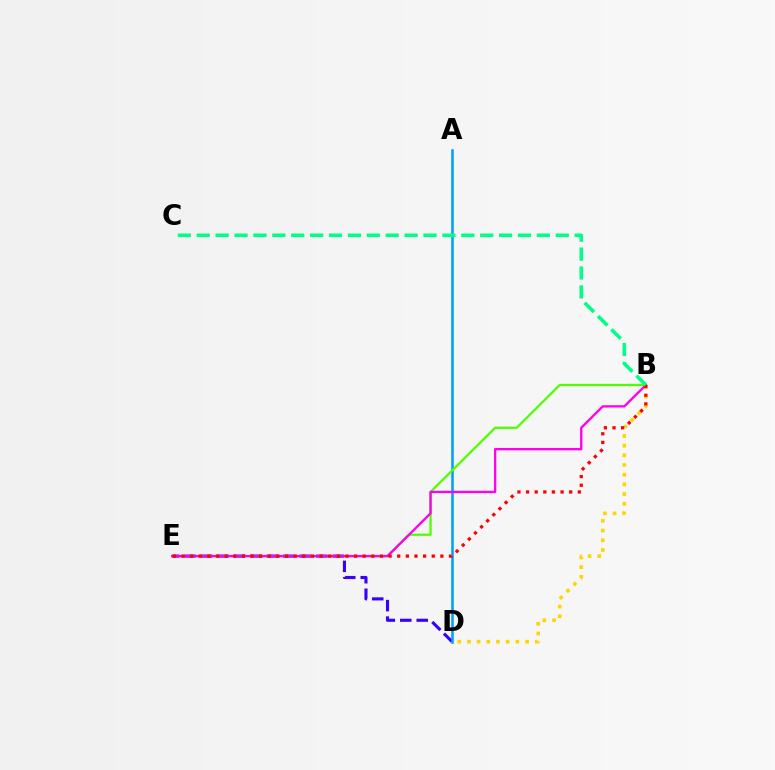{('B', 'D'): [{'color': '#ffd500', 'line_style': 'dotted', 'thickness': 2.63}], ('D', 'E'): [{'color': '#3700ff', 'line_style': 'dashed', 'thickness': 2.24}], ('A', 'D'): [{'color': '#009eff', 'line_style': 'solid', 'thickness': 1.83}], ('B', 'E'): [{'color': '#4fff00', 'line_style': 'solid', 'thickness': 1.62}, {'color': '#ff00ed', 'line_style': 'solid', 'thickness': 1.68}, {'color': '#ff0000', 'line_style': 'dotted', 'thickness': 2.34}], ('B', 'C'): [{'color': '#00ff86', 'line_style': 'dashed', 'thickness': 2.57}]}